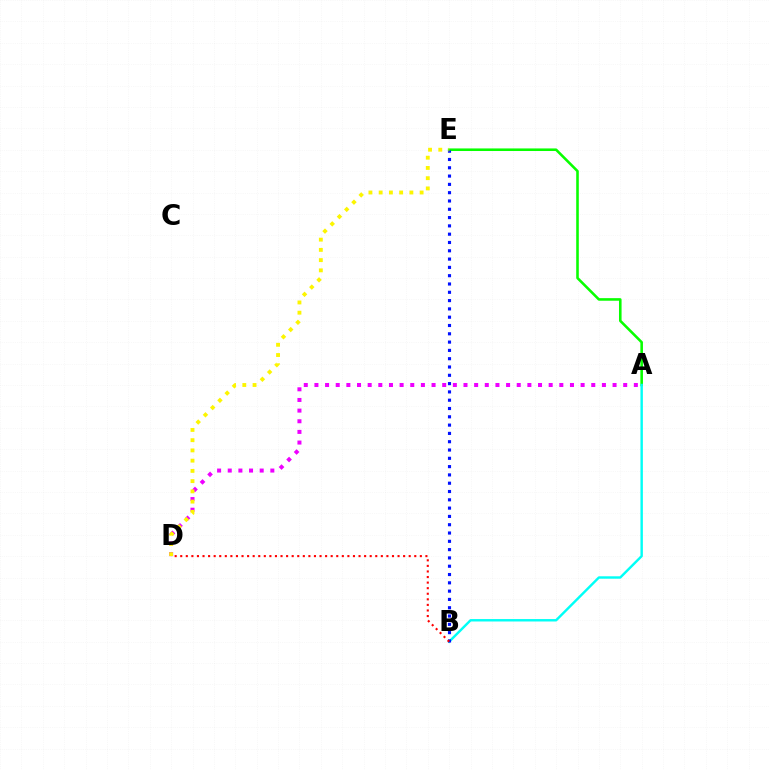{('A', 'E'): [{'color': '#08ff00', 'line_style': 'solid', 'thickness': 1.86}], ('A', 'B'): [{'color': '#00fff6', 'line_style': 'solid', 'thickness': 1.74}], ('B', 'E'): [{'color': '#0010ff', 'line_style': 'dotted', 'thickness': 2.26}], ('B', 'D'): [{'color': '#ff0000', 'line_style': 'dotted', 'thickness': 1.51}], ('A', 'D'): [{'color': '#ee00ff', 'line_style': 'dotted', 'thickness': 2.89}], ('D', 'E'): [{'color': '#fcf500', 'line_style': 'dotted', 'thickness': 2.78}]}